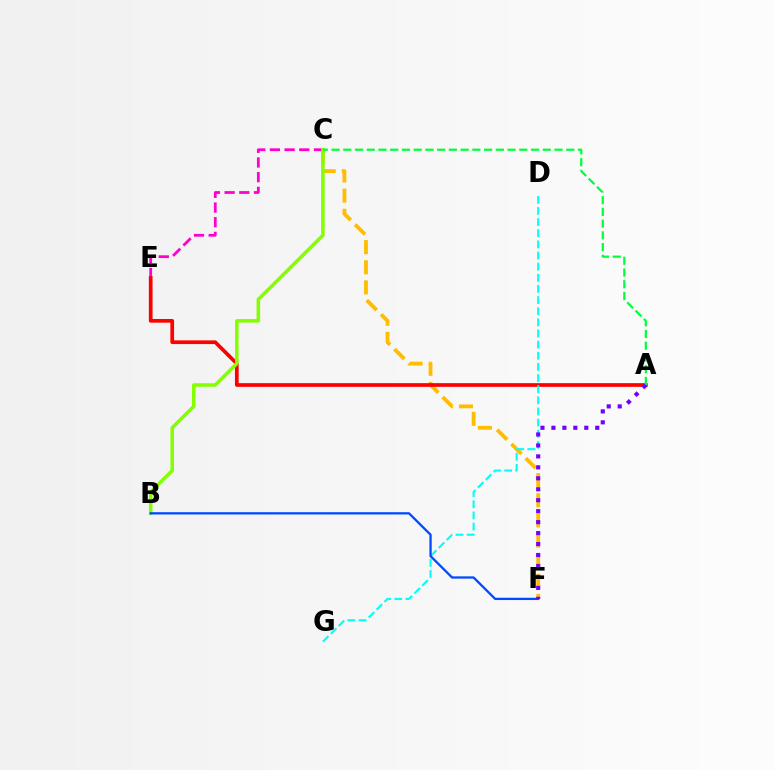{('C', 'F'): [{'color': '#ffbd00', 'line_style': 'dashed', 'thickness': 2.74}], ('C', 'E'): [{'color': '#ff00cf', 'line_style': 'dashed', 'thickness': 1.99}], ('A', 'E'): [{'color': '#ff0000', 'line_style': 'solid', 'thickness': 2.66}], ('D', 'G'): [{'color': '#00fff6', 'line_style': 'dashed', 'thickness': 1.51}], ('B', 'C'): [{'color': '#84ff00', 'line_style': 'solid', 'thickness': 2.53}], ('B', 'F'): [{'color': '#004bff', 'line_style': 'solid', 'thickness': 1.65}], ('A', 'C'): [{'color': '#00ff39', 'line_style': 'dashed', 'thickness': 1.59}], ('A', 'F'): [{'color': '#7200ff', 'line_style': 'dotted', 'thickness': 2.98}]}